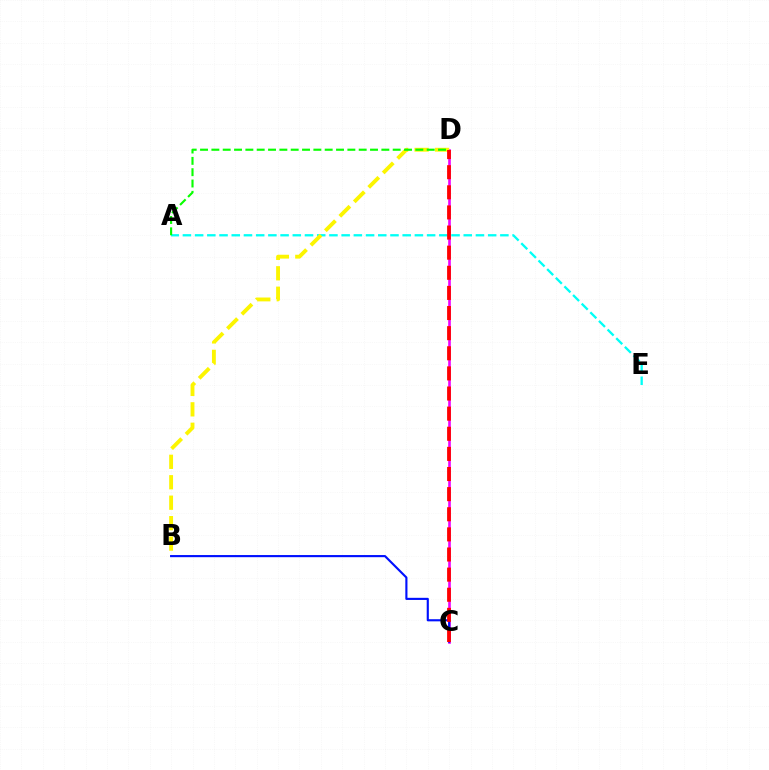{('C', 'D'): [{'color': '#ee00ff', 'line_style': 'solid', 'thickness': 1.89}, {'color': '#ff0000', 'line_style': 'dashed', 'thickness': 2.73}], ('A', 'E'): [{'color': '#00fff6', 'line_style': 'dashed', 'thickness': 1.66}], ('B', 'C'): [{'color': '#0010ff', 'line_style': 'solid', 'thickness': 1.54}], ('B', 'D'): [{'color': '#fcf500', 'line_style': 'dashed', 'thickness': 2.78}], ('A', 'D'): [{'color': '#08ff00', 'line_style': 'dashed', 'thickness': 1.54}]}